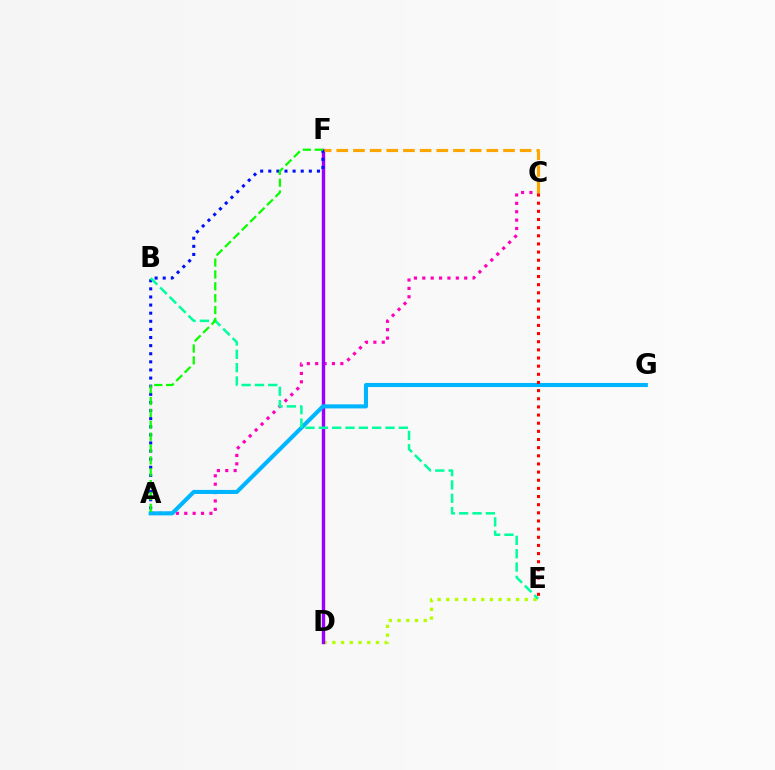{('A', 'C'): [{'color': '#ff00bd', 'line_style': 'dotted', 'thickness': 2.28}], ('D', 'E'): [{'color': '#b3ff00', 'line_style': 'dotted', 'thickness': 2.37}], ('D', 'F'): [{'color': '#9b00ff', 'line_style': 'solid', 'thickness': 2.45}], ('A', 'G'): [{'color': '#00b5ff', 'line_style': 'solid', 'thickness': 2.93}], ('C', 'F'): [{'color': '#ffa500', 'line_style': 'dashed', 'thickness': 2.26}], ('A', 'F'): [{'color': '#0010ff', 'line_style': 'dotted', 'thickness': 2.2}, {'color': '#08ff00', 'line_style': 'dashed', 'thickness': 1.61}], ('B', 'E'): [{'color': '#00ff9d', 'line_style': 'dashed', 'thickness': 1.81}], ('C', 'E'): [{'color': '#ff0000', 'line_style': 'dotted', 'thickness': 2.21}]}